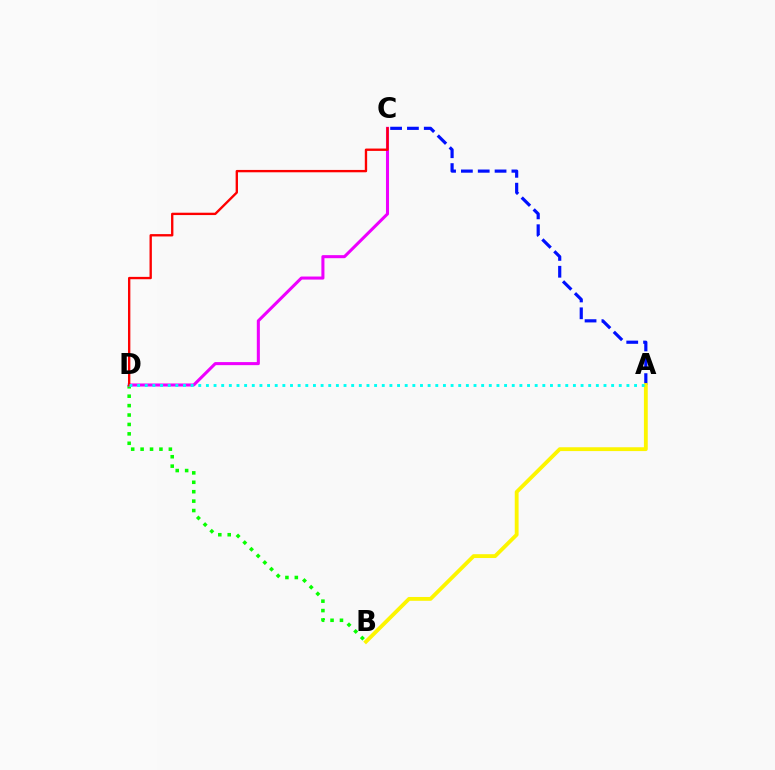{('B', 'D'): [{'color': '#08ff00', 'line_style': 'dotted', 'thickness': 2.56}], ('A', 'C'): [{'color': '#0010ff', 'line_style': 'dashed', 'thickness': 2.29}], ('C', 'D'): [{'color': '#ee00ff', 'line_style': 'solid', 'thickness': 2.2}, {'color': '#ff0000', 'line_style': 'solid', 'thickness': 1.69}], ('A', 'B'): [{'color': '#fcf500', 'line_style': 'solid', 'thickness': 2.76}], ('A', 'D'): [{'color': '#00fff6', 'line_style': 'dotted', 'thickness': 2.08}]}